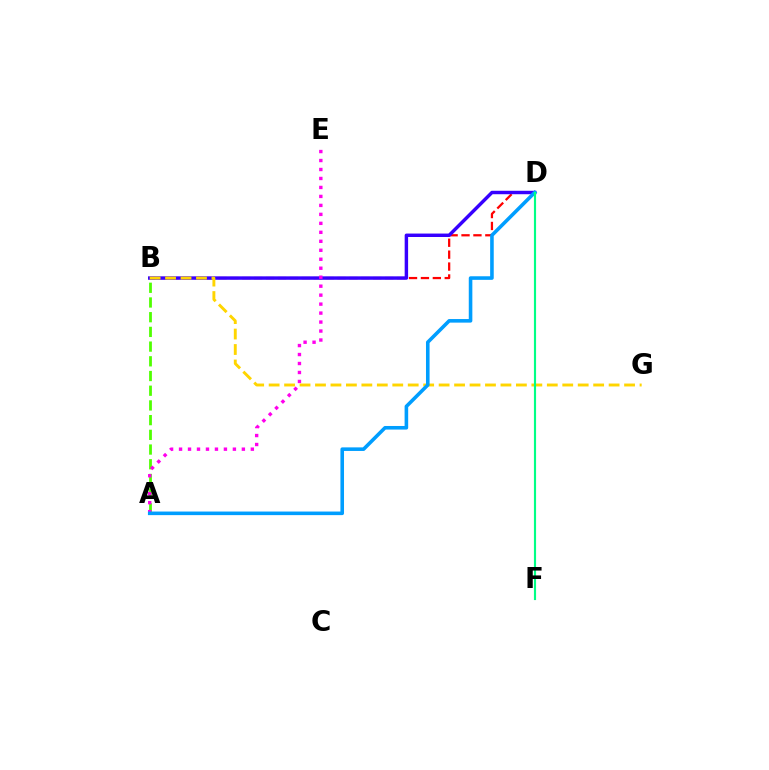{('B', 'D'): [{'color': '#ff0000', 'line_style': 'dashed', 'thickness': 1.62}, {'color': '#3700ff', 'line_style': 'solid', 'thickness': 2.48}], ('A', 'B'): [{'color': '#4fff00', 'line_style': 'dashed', 'thickness': 2.0}], ('B', 'G'): [{'color': '#ffd500', 'line_style': 'dashed', 'thickness': 2.1}], ('A', 'E'): [{'color': '#ff00ed', 'line_style': 'dotted', 'thickness': 2.44}], ('A', 'D'): [{'color': '#009eff', 'line_style': 'solid', 'thickness': 2.58}], ('D', 'F'): [{'color': '#00ff86', 'line_style': 'solid', 'thickness': 1.55}]}